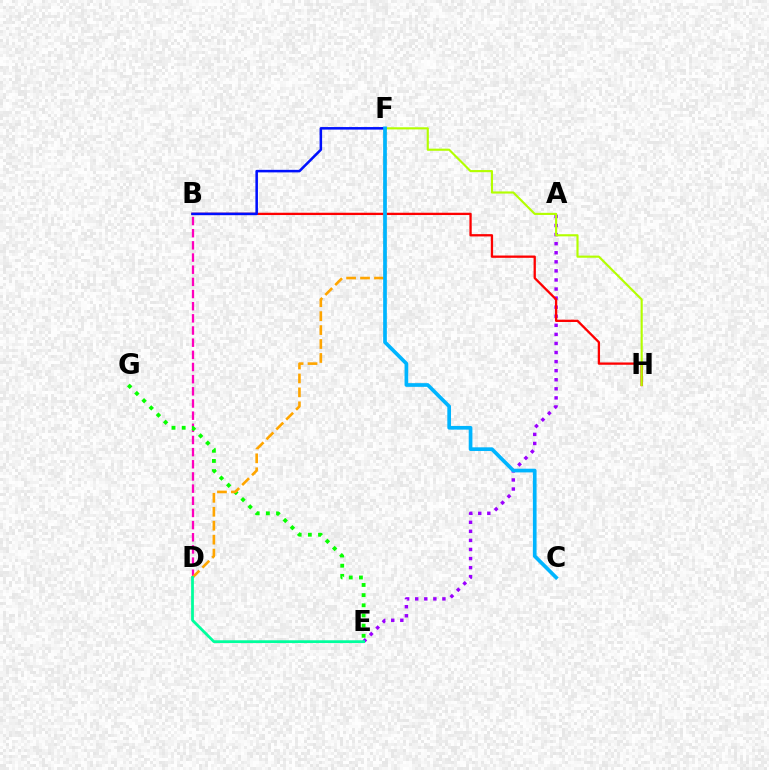{('A', 'E'): [{'color': '#9b00ff', 'line_style': 'dotted', 'thickness': 2.46}], ('B', 'H'): [{'color': '#ff0000', 'line_style': 'solid', 'thickness': 1.66}], ('F', 'H'): [{'color': '#b3ff00', 'line_style': 'solid', 'thickness': 1.54}], ('B', 'D'): [{'color': '#ff00bd', 'line_style': 'dashed', 'thickness': 1.65}], ('E', 'G'): [{'color': '#08ff00', 'line_style': 'dotted', 'thickness': 2.76}], ('D', 'F'): [{'color': '#ffa500', 'line_style': 'dashed', 'thickness': 1.89}], ('B', 'F'): [{'color': '#0010ff', 'line_style': 'solid', 'thickness': 1.83}], ('C', 'F'): [{'color': '#00b5ff', 'line_style': 'solid', 'thickness': 2.66}], ('D', 'E'): [{'color': '#00ff9d', 'line_style': 'solid', 'thickness': 2.0}]}